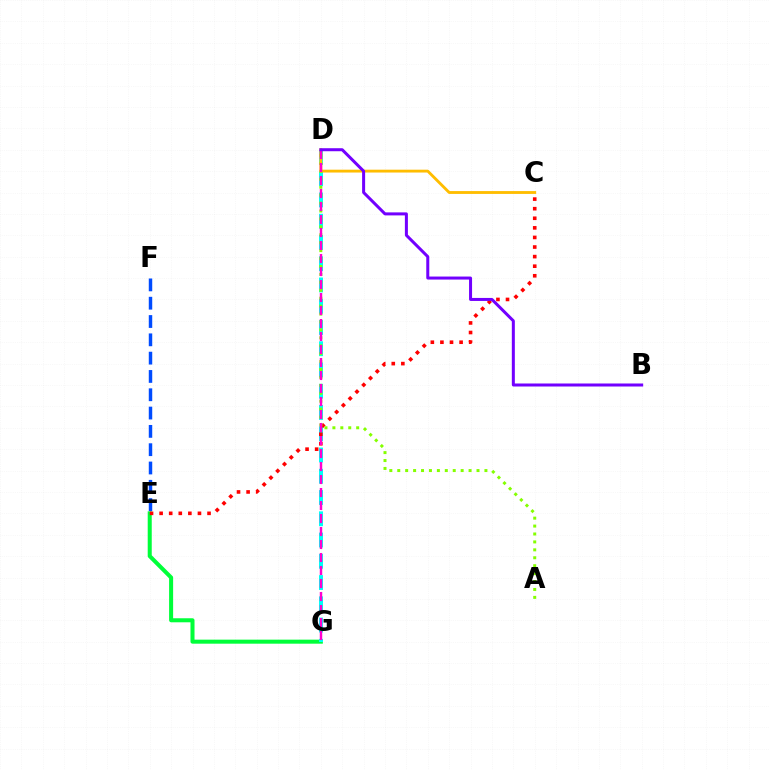{('E', 'G'): [{'color': '#00ff39', 'line_style': 'solid', 'thickness': 2.9}], ('D', 'G'): [{'color': '#00fff6', 'line_style': 'dashed', 'thickness': 2.89}, {'color': '#ff00cf', 'line_style': 'dashed', 'thickness': 1.77}], ('C', 'E'): [{'color': '#ff0000', 'line_style': 'dotted', 'thickness': 2.6}], ('A', 'D'): [{'color': '#84ff00', 'line_style': 'dotted', 'thickness': 2.15}], ('C', 'D'): [{'color': '#ffbd00', 'line_style': 'solid', 'thickness': 2.05}], ('E', 'F'): [{'color': '#004bff', 'line_style': 'dashed', 'thickness': 2.49}], ('B', 'D'): [{'color': '#7200ff', 'line_style': 'solid', 'thickness': 2.17}]}